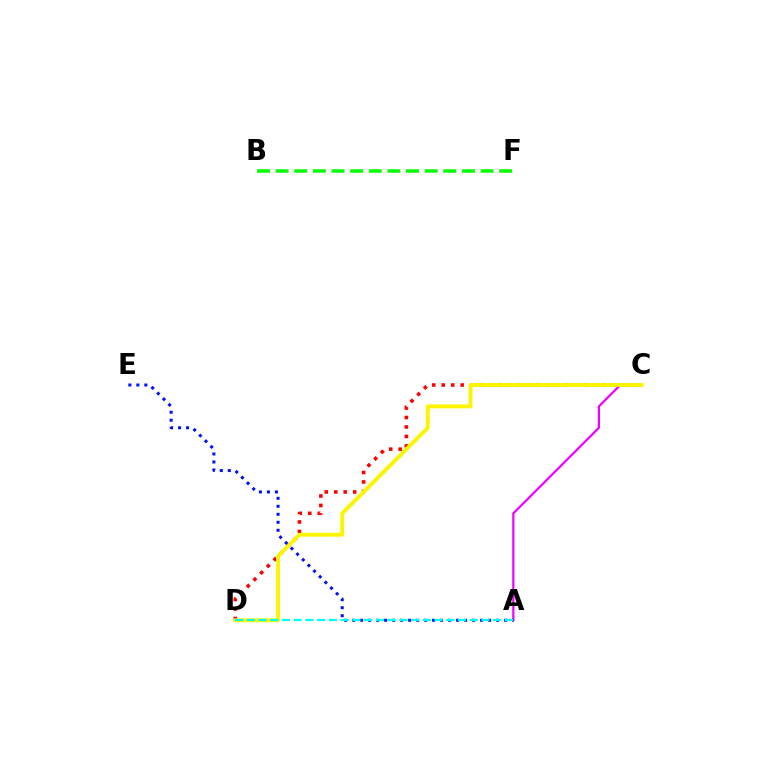{('C', 'D'): [{'color': '#ff0000', 'line_style': 'dotted', 'thickness': 2.57}, {'color': '#fcf500', 'line_style': 'solid', 'thickness': 2.8}], ('A', 'C'): [{'color': '#ee00ff', 'line_style': 'solid', 'thickness': 1.59}], ('B', 'F'): [{'color': '#08ff00', 'line_style': 'dashed', 'thickness': 2.53}], ('A', 'E'): [{'color': '#0010ff', 'line_style': 'dotted', 'thickness': 2.17}], ('A', 'D'): [{'color': '#00fff6', 'line_style': 'dashed', 'thickness': 1.59}]}